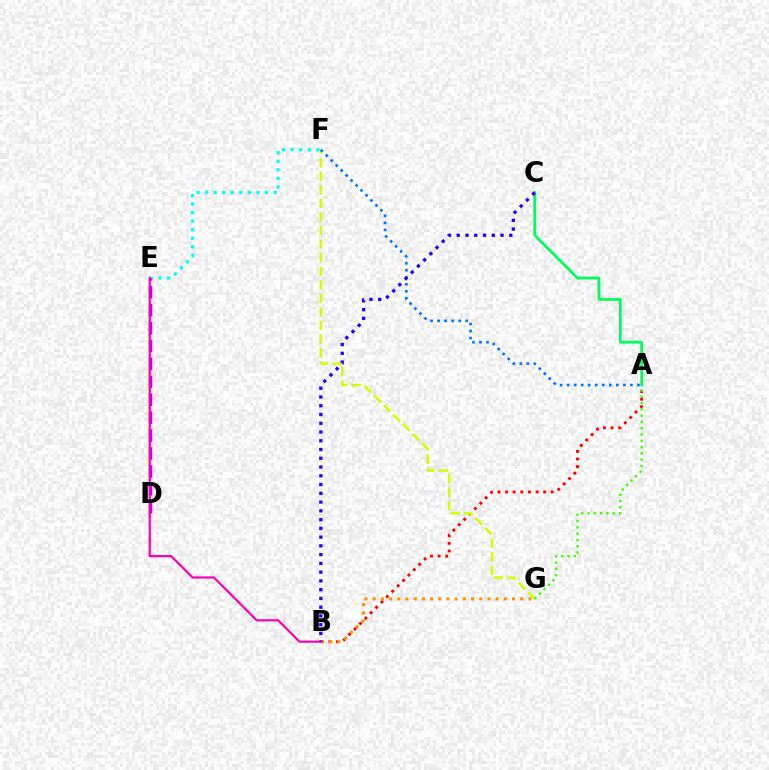{('A', 'B'): [{'color': '#ff0000', 'line_style': 'dotted', 'thickness': 2.07}], ('E', 'F'): [{'color': '#00fff6', 'line_style': 'dotted', 'thickness': 2.32}], ('D', 'E'): [{'color': '#b900ff', 'line_style': 'dashed', 'thickness': 2.43}], ('F', 'G'): [{'color': '#d1ff00', 'line_style': 'dashed', 'thickness': 1.84}], ('B', 'G'): [{'color': '#ff9400', 'line_style': 'dotted', 'thickness': 2.23}], ('A', 'C'): [{'color': '#00ff5c', 'line_style': 'solid', 'thickness': 2.01}], ('B', 'E'): [{'color': '#ff00ac', 'line_style': 'solid', 'thickness': 1.57}], ('A', 'G'): [{'color': '#3dff00', 'line_style': 'dotted', 'thickness': 1.71}], ('A', 'F'): [{'color': '#0074ff', 'line_style': 'dotted', 'thickness': 1.91}], ('B', 'C'): [{'color': '#2500ff', 'line_style': 'dotted', 'thickness': 2.38}]}